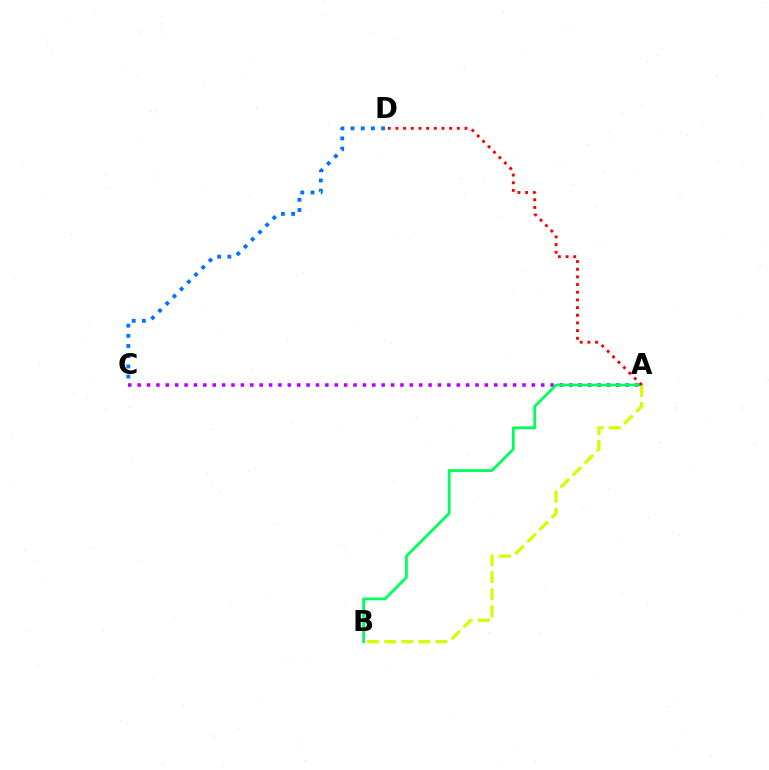{('A', 'C'): [{'color': '#b900ff', 'line_style': 'dotted', 'thickness': 2.55}], ('A', 'B'): [{'color': '#00ff5c', 'line_style': 'solid', 'thickness': 2.01}, {'color': '#d1ff00', 'line_style': 'dashed', 'thickness': 2.32}], ('A', 'D'): [{'color': '#ff0000', 'line_style': 'dotted', 'thickness': 2.08}], ('C', 'D'): [{'color': '#0074ff', 'line_style': 'dotted', 'thickness': 2.77}]}